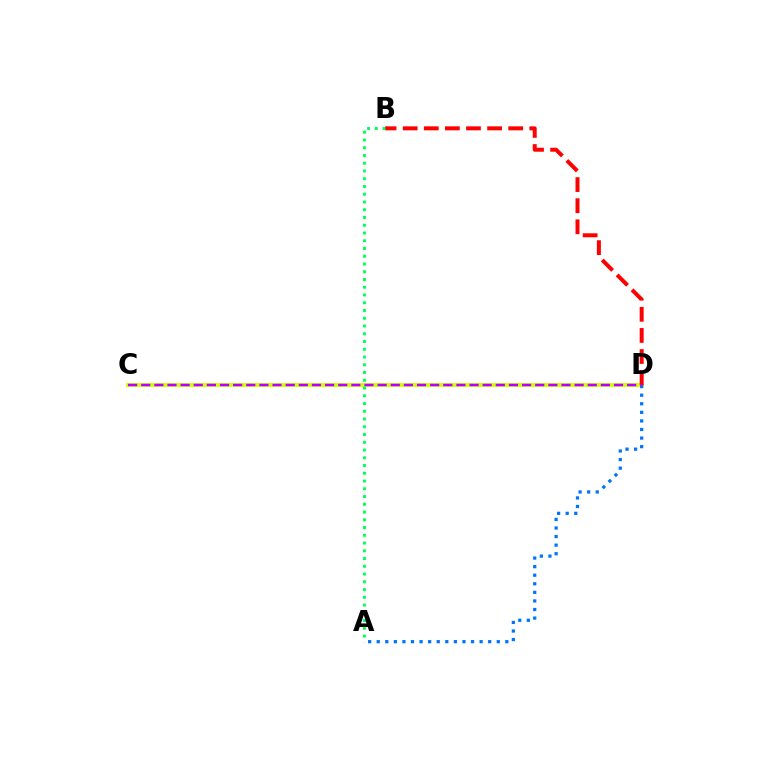{('C', 'D'): [{'color': '#d1ff00', 'line_style': 'solid', 'thickness': 2.79}, {'color': '#b900ff', 'line_style': 'dashed', 'thickness': 1.78}], ('A', 'D'): [{'color': '#0074ff', 'line_style': 'dotted', 'thickness': 2.33}], ('B', 'D'): [{'color': '#ff0000', 'line_style': 'dashed', 'thickness': 2.87}], ('A', 'B'): [{'color': '#00ff5c', 'line_style': 'dotted', 'thickness': 2.11}]}